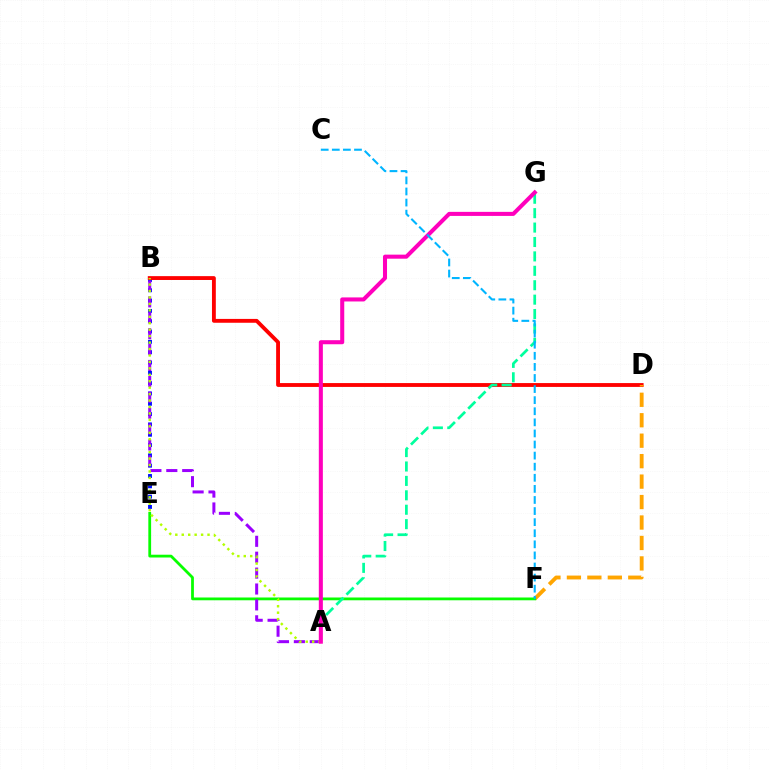{('B', 'E'): [{'color': '#0010ff', 'line_style': 'dotted', 'thickness': 2.8}], ('B', 'D'): [{'color': '#ff0000', 'line_style': 'solid', 'thickness': 2.77}], ('D', 'F'): [{'color': '#ffa500', 'line_style': 'dashed', 'thickness': 2.78}], ('E', 'F'): [{'color': '#08ff00', 'line_style': 'solid', 'thickness': 2.0}], ('A', 'B'): [{'color': '#9b00ff', 'line_style': 'dashed', 'thickness': 2.16}, {'color': '#b3ff00', 'line_style': 'dotted', 'thickness': 1.75}], ('A', 'G'): [{'color': '#00ff9d', 'line_style': 'dashed', 'thickness': 1.96}, {'color': '#ff00bd', 'line_style': 'solid', 'thickness': 2.92}], ('C', 'F'): [{'color': '#00b5ff', 'line_style': 'dashed', 'thickness': 1.51}]}